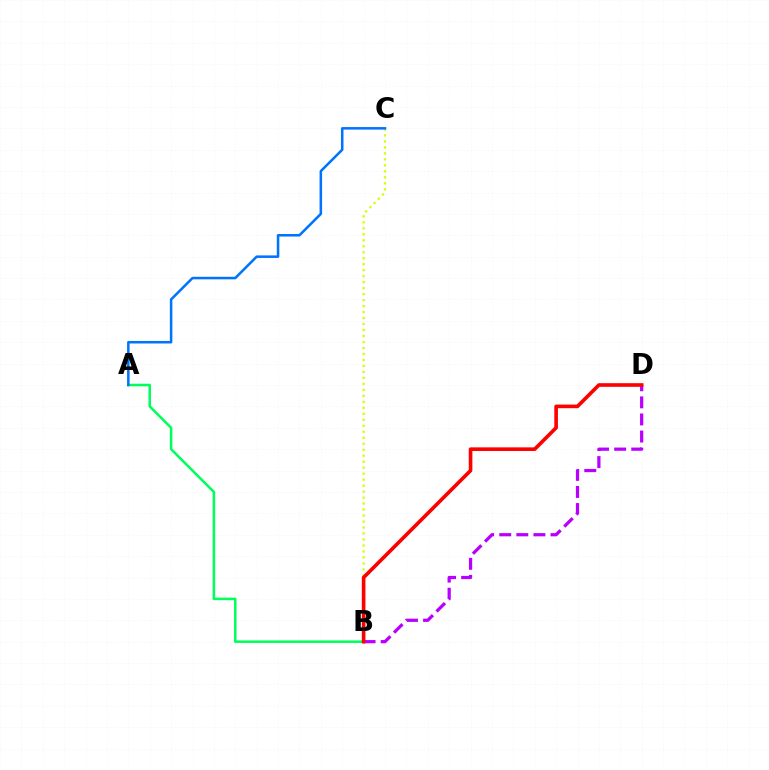{('A', 'B'): [{'color': '#00ff5c', 'line_style': 'solid', 'thickness': 1.83}], ('B', 'C'): [{'color': '#d1ff00', 'line_style': 'dotted', 'thickness': 1.63}], ('A', 'C'): [{'color': '#0074ff', 'line_style': 'solid', 'thickness': 1.83}], ('B', 'D'): [{'color': '#b900ff', 'line_style': 'dashed', 'thickness': 2.32}, {'color': '#ff0000', 'line_style': 'solid', 'thickness': 2.62}]}